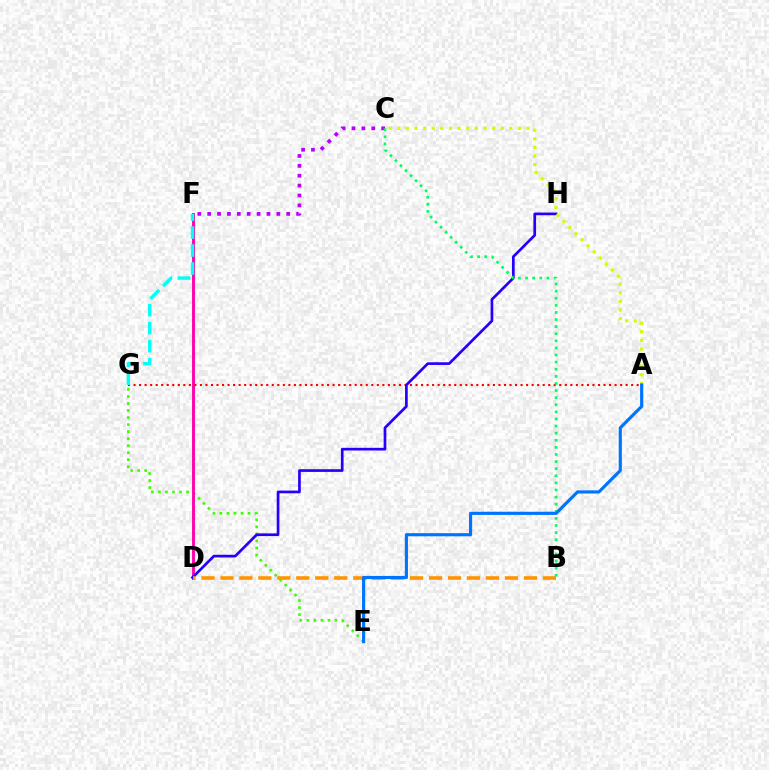{('C', 'F'): [{'color': '#b900ff', 'line_style': 'dotted', 'thickness': 2.68}], ('E', 'G'): [{'color': '#3dff00', 'line_style': 'dotted', 'thickness': 1.91}], ('D', 'F'): [{'color': '#ff00ac', 'line_style': 'solid', 'thickness': 2.08}], ('A', 'G'): [{'color': '#ff0000', 'line_style': 'dotted', 'thickness': 1.5}], ('D', 'H'): [{'color': '#2500ff', 'line_style': 'solid', 'thickness': 1.94}], ('A', 'C'): [{'color': '#d1ff00', 'line_style': 'dotted', 'thickness': 2.34}], ('B', 'D'): [{'color': '#ff9400', 'line_style': 'dashed', 'thickness': 2.58}], ('F', 'G'): [{'color': '#00fff6', 'line_style': 'dashed', 'thickness': 2.44}], ('B', 'C'): [{'color': '#00ff5c', 'line_style': 'dotted', 'thickness': 1.93}], ('A', 'E'): [{'color': '#0074ff', 'line_style': 'solid', 'thickness': 2.27}]}